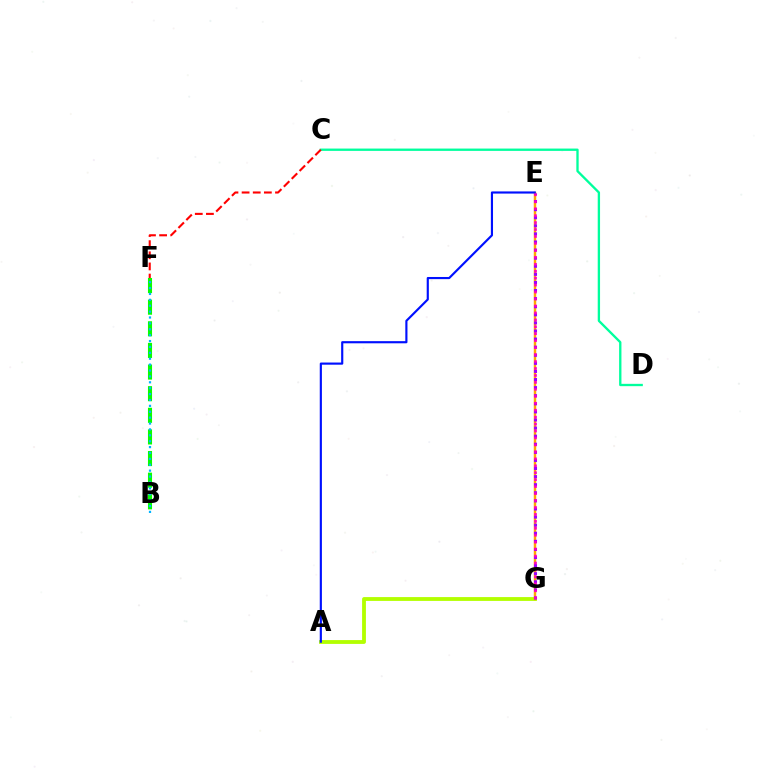{('A', 'G'): [{'color': '#b3ff00', 'line_style': 'solid', 'thickness': 2.75}], ('B', 'F'): [{'color': '#08ff00', 'line_style': 'dashed', 'thickness': 2.94}, {'color': '#00b5ff', 'line_style': 'dotted', 'thickness': 1.6}], ('E', 'G'): [{'color': '#ffa500', 'line_style': 'solid', 'thickness': 1.76}, {'color': '#9b00ff', 'line_style': 'dotted', 'thickness': 2.2}, {'color': '#ff00bd', 'line_style': 'dotted', 'thickness': 1.89}], ('A', 'E'): [{'color': '#0010ff', 'line_style': 'solid', 'thickness': 1.55}], ('C', 'D'): [{'color': '#00ff9d', 'line_style': 'solid', 'thickness': 1.68}], ('C', 'F'): [{'color': '#ff0000', 'line_style': 'dashed', 'thickness': 1.51}]}